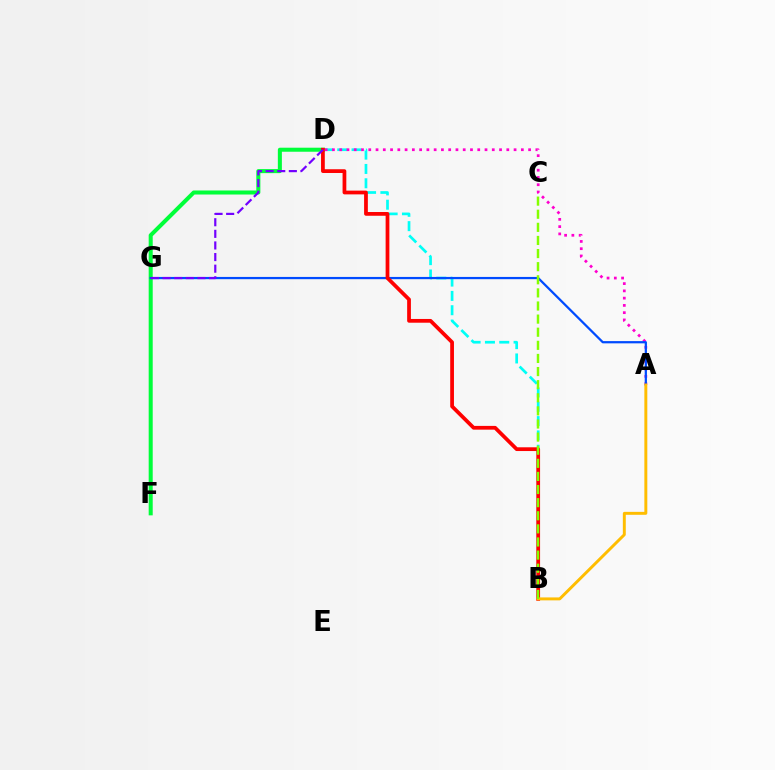{('D', 'F'): [{'color': '#00ff39', 'line_style': 'solid', 'thickness': 2.9}], ('B', 'D'): [{'color': '#00fff6', 'line_style': 'dashed', 'thickness': 1.95}, {'color': '#ff0000', 'line_style': 'solid', 'thickness': 2.7}], ('A', 'D'): [{'color': '#ff00cf', 'line_style': 'dotted', 'thickness': 1.97}], ('A', 'G'): [{'color': '#004bff', 'line_style': 'solid', 'thickness': 1.62}], ('A', 'B'): [{'color': '#ffbd00', 'line_style': 'solid', 'thickness': 2.12}], ('B', 'C'): [{'color': '#84ff00', 'line_style': 'dashed', 'thickness': 1.78}], ('D', 'G'): [{'color': '#7200ff', 'line_style': 'dashed', 'thickness': 1.58}]}